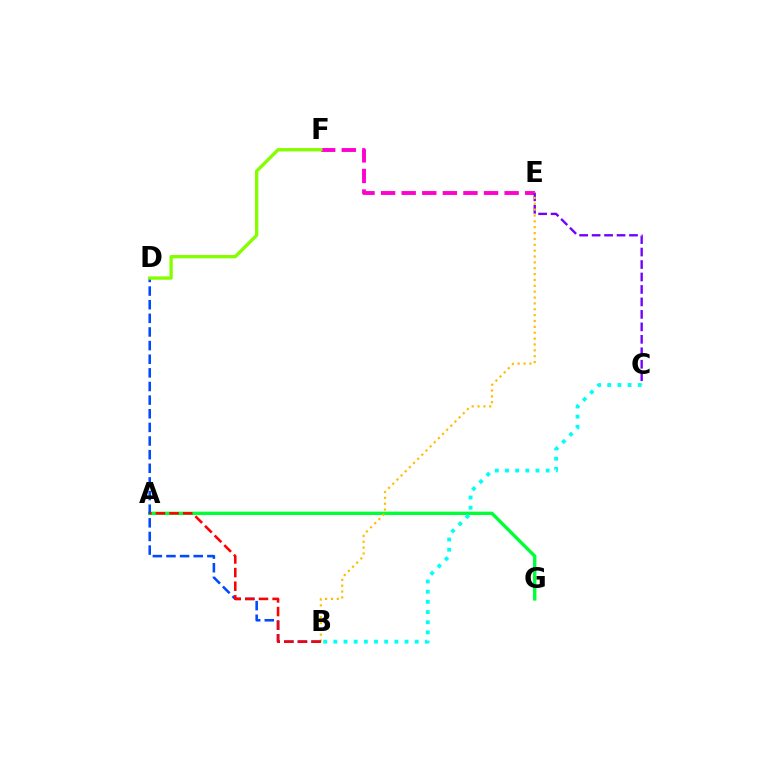{('E', 'F'): [{'color': '#ff00cf', 'line_style': 'dashed', 'thickness': 2.8}], ('A', 'G'): [{'color': '#00ff39', 'line_style': 'solid', 'thickness': 2.44}], ('C', 'E'): [{'color': '#7200ff', 'line_style': 'dashed', 'thickness': 1.69}], ('B', 'E'): [{'color': '#ffbd00', 'line_style': 'dotted', 'thickness': 1.59}], ('B', 'D'): [{'color': '#004bff', 'line_style': 'dashed', 'thickness': 1.85}], ('D', 'F'): [{'color': '#84ff00', 'line_style': 'solid', 'thickness': 2.39}], ('A', 'B'): [{'color': '#ff0000', 'line_style': 'dashed', 'thickness': 1.85}], ('B', 'C'): [{'color': '#00fff6', 'line_style': 'dotted', 'thickness': 2.76}]}